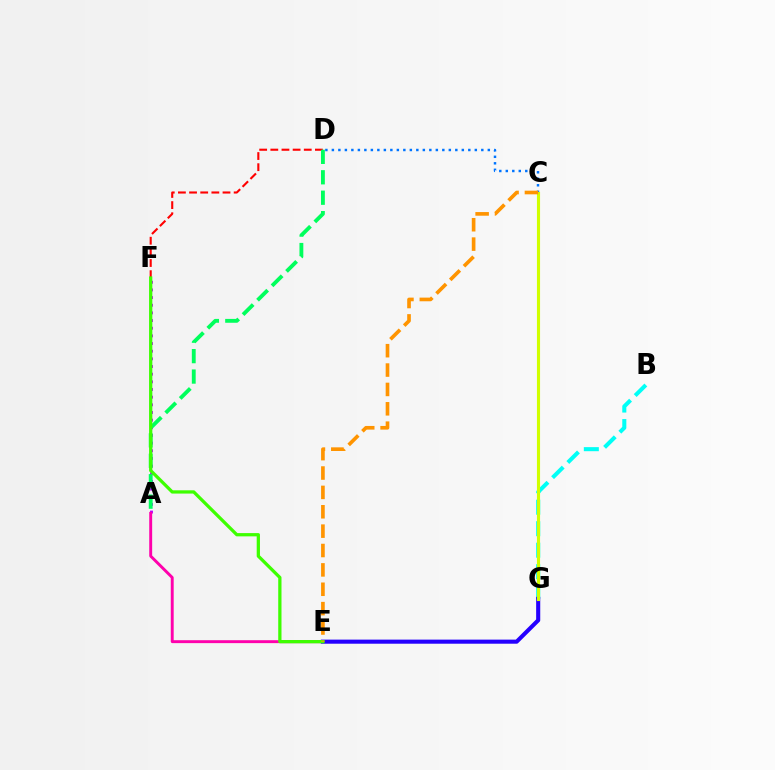{('B', 'G'): [{'color': '#00fff6', 'line_style': 'dashed', 'thickness': 2.92}], ('A', 'F'): [{'color': '#b900ff', 'line_style': 'dotted', 'thickness': 2.08}], ('D', 'F'): [{'color': '#ff0000', 'line_style': 'dashed', 'thickness': 1.51}], ('A', 'D'): [{'color': '#00ff5c', 'line_style': 'dashed', 'thickness': 2.78}], ('C', 'D'): [{'color': '#0074ff', 'line_style': 'dotted', 'thickness': 1.77}], ('A', 'E'): [{'color': '#ff00ac', 'line_style': 'solid', 'thickness': 2.1}], ('E', 'G'): [{'color': '#2500ff', 'line_style': 'solid', 'thickness': 2.95}], ('E', 'F'): [{'color': '#3dff00', 'line_style': 'solid', 'thickness': 2.35}], ('C', 'G'): [{'color': '#d1ff00', 'line_style': 'solid', 'thickness': 2.24}], ('C', 'E'): [{'color': '#ff9400', 'line_style': 'dashed', 'thickness': 2.63}]}